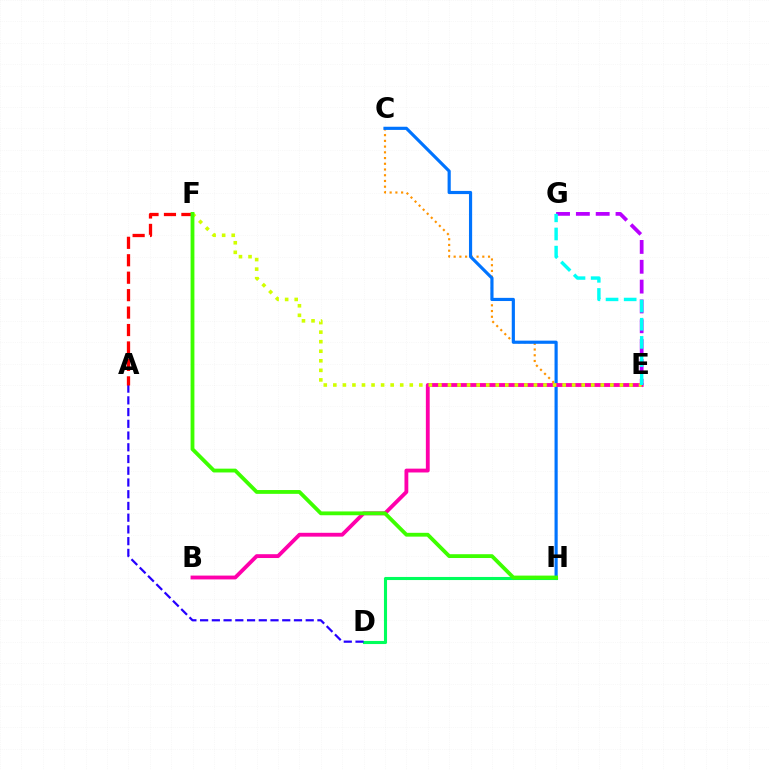{('C', 'E'): [{'color': '#ff9400', 'line_style': 'dotted', 'thickness': 1.56}], ('D', 'H'): [{'color': '#00ff5c', 'line_style': 'solid', 'thickness': 2.22}], ('C', 'H'): [{'color': '#0074ff', 'line_style': 'solid', 'thickness': 2.28}], ('B', 'E'): [{'color': '#ff00ac', 'line_style': 'solid', 'thickness': 2.76}], ('E', 'F'): [{'color': '#d1ff00', 'line_style': 'dotted', 'thickness': 2.6}], ('A', 'D'): [{'color': '#2500ff', 'line_style': 'dashed', 'thickness': 1.59}], ('A', 'F'): [{'color': '#ff0000', 'line_style': 'dashed', 'thickness': 2.37}], ('E', 'G'): [{'color': '#b900ff', 'line_style': 'dashed', 'thickness': 2.69}, {'color': '#00fff6', 'line_style': 'dashed', 'thickness': 2.46}], ('F', 'H'): [{'color': '#3dff00', 'line_style': 'solid', 'thickness': 2.74}]}